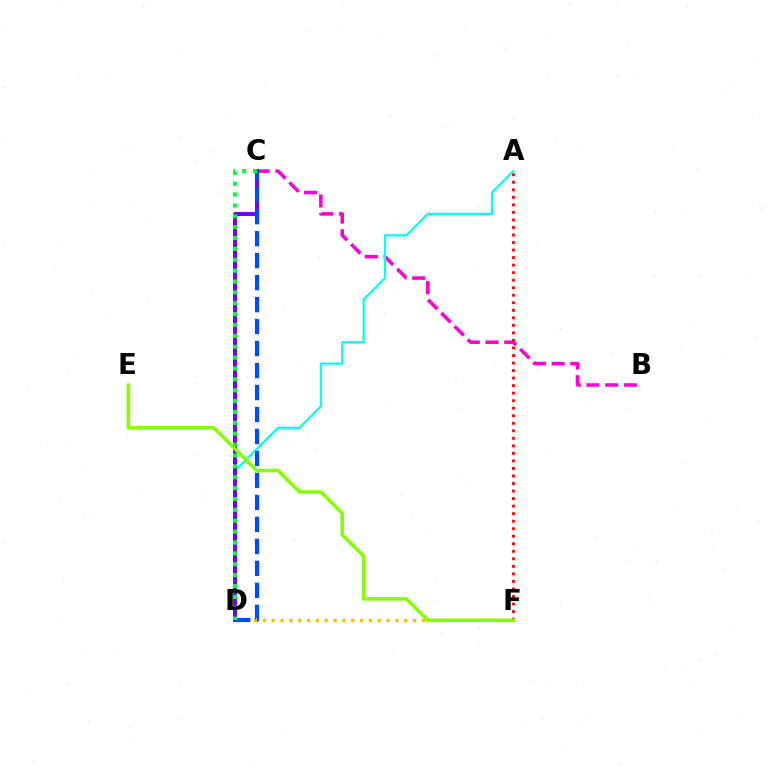{('B', 'C'): [{'color': '#ff00cf', 'line_style': 'dashed', 'thickness': 2.55}], ('D', 'F'): [{'color': '#ffbd00', 'line_style': 'dotted', 'thickness': 2.4}], ('A', 'D'): [{'color': '#00fff6', 'line_style': 'solid', 'thickness': 1.59}], ('A', 'F'): [{'color': '#ff0000', 'line_style': 'dotted', 'thickness': 2.05}], ('C', 'D'): [{'color': '#7200ff', 'line_style': 'solid', 'thickness': 2.87}, {'color': '#004bff', 'line_style': 'dashed', 'thickness': 2.99}, {'color': '#00ff39', 'line_style': 'dotted', 'thickness': 2.95}], ('E', 'F'): [{'color': '#84ff00', 'line_style': 'solid', 'thickness': 2.52}]}